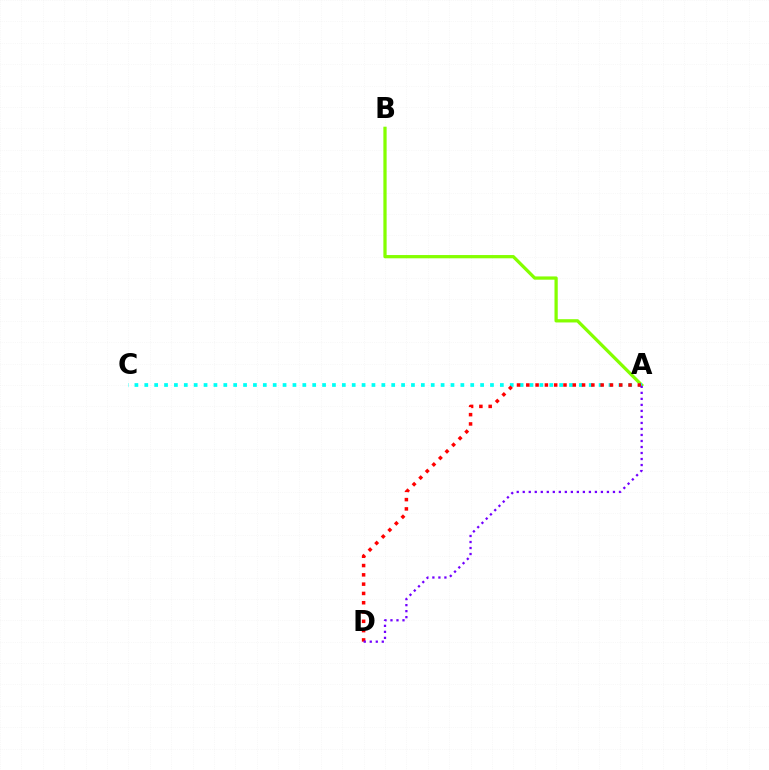{('A', 'B'): [{'color': '#84ff00', 'line_style': 'solid', 'thickness': 2.35}], ('A', 'C'): [{'color': '#00fff6', 'line_style': 'dotted', 'thickness': 2.68}], ('A', 'D'): [{'color': '#ff0000', 'line_style': 'dotted', 'thickness': 2.53}, {'color': '#7200ff', 'line_style': 'dotted', 'thickness': 1.63}]}